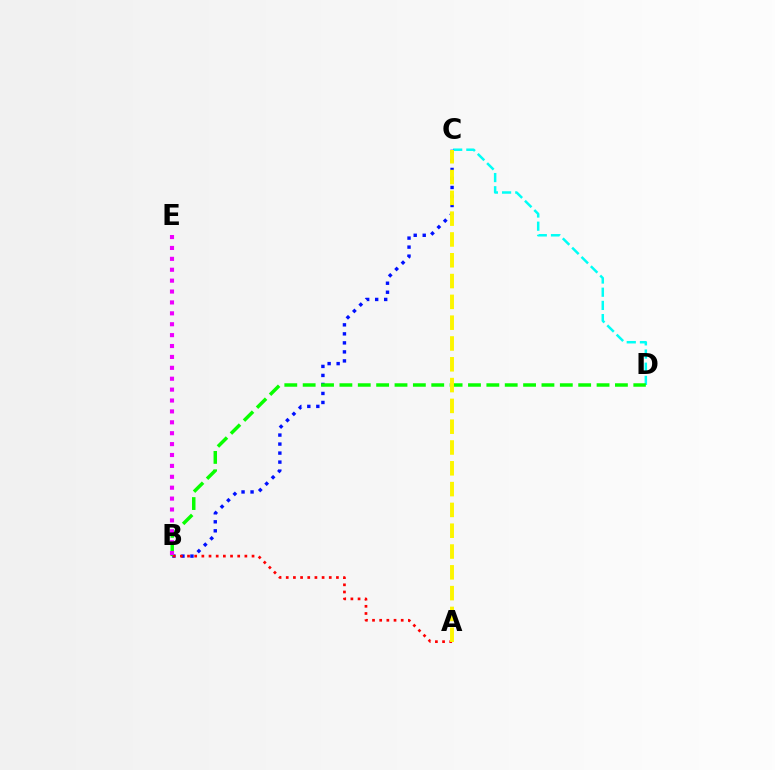{('C', 'D'): [{'color': '#00fff6', 'line_style': 'dashed', 'thickness': 1.79}], ('B', 'C'): [{'color': '#0010ff', 'line_style': 'dotted', 'thickness': 2.45}], ('B', 'D'): [{'color': '#08ff00', 'line_style': 'dashed', 'thickness': 2.5}], ('A', 'B'): [{'color': '#ff0000', 'line_style': 'dotted', 'thickness': 1.95}], ('A', 'C'): [{'color': '#fcf500', 'line_style': 'dashed', 'thickness': 2.83}], ('B', 'E'): [{'color': '#ee00ff', 'line_style': 'dotted', 'thickness': 2.96}]}